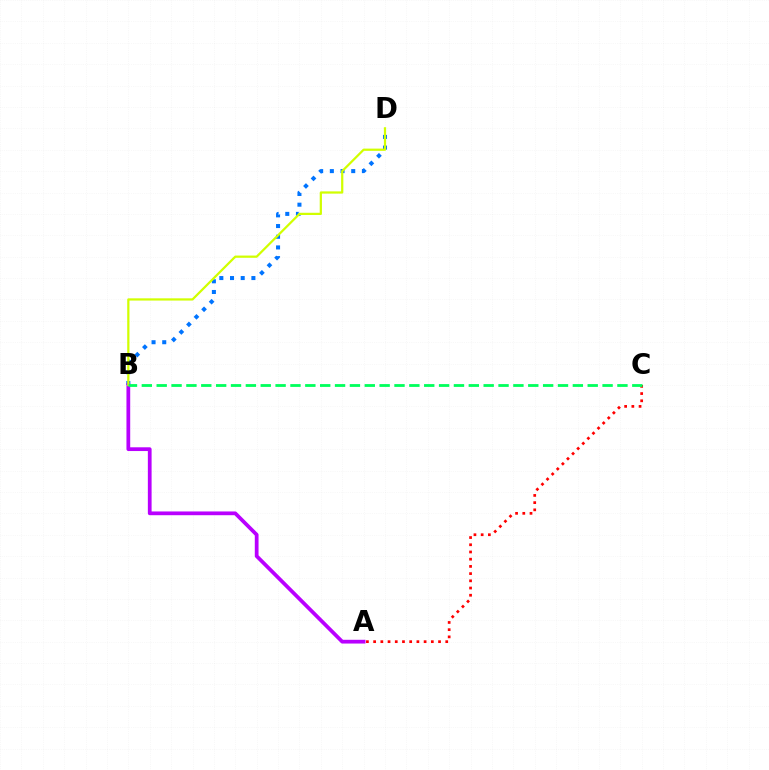{('B', 'D'): [{'color': '#0074ff', 'line_style': 'dotted', 'thickness': 2.9}, {'color': '#d1ff00', 'line_style': 'solid', 'thickness': 1.61}], ('A', 'B'): [{'color': '#b900ff', 'line_style': 'solid', 'thickness': 2.7}], ('A', 'C'): [{'color': '#ff0000', 'line_style': 'dotted', 'thickness': 1.96}], ('B', 'C'): [{'color': '#00ff5c', 'line_style': 'dashed', 'thickness': 2.02}]}